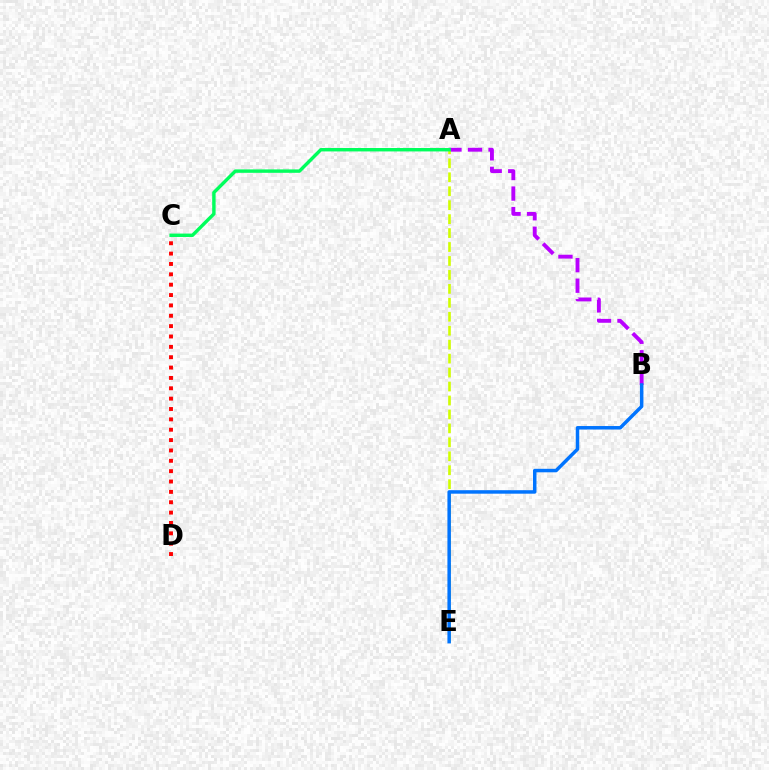{('C', 'D'): [{'color': '#ff0000', 'line_style': 'dotted', 'thickness': 2.81}], ('A', 'B'): [{'color': '#b900ff', 'line_style': 'dashed', 'thickness': 2.79}], ('A', 'E'): [{'color': '#d1ff00', 'line_style': 'dashed', 'thickness': 1.9}], ('B', 'E'): [{'color': '#0074ff', 'line_style': 'solid', 'thickness': 2.52}], ('A', 'C'): [{'color': '#00ff5c', 'line_style': 'solid', 'thickness': 2.46}]}